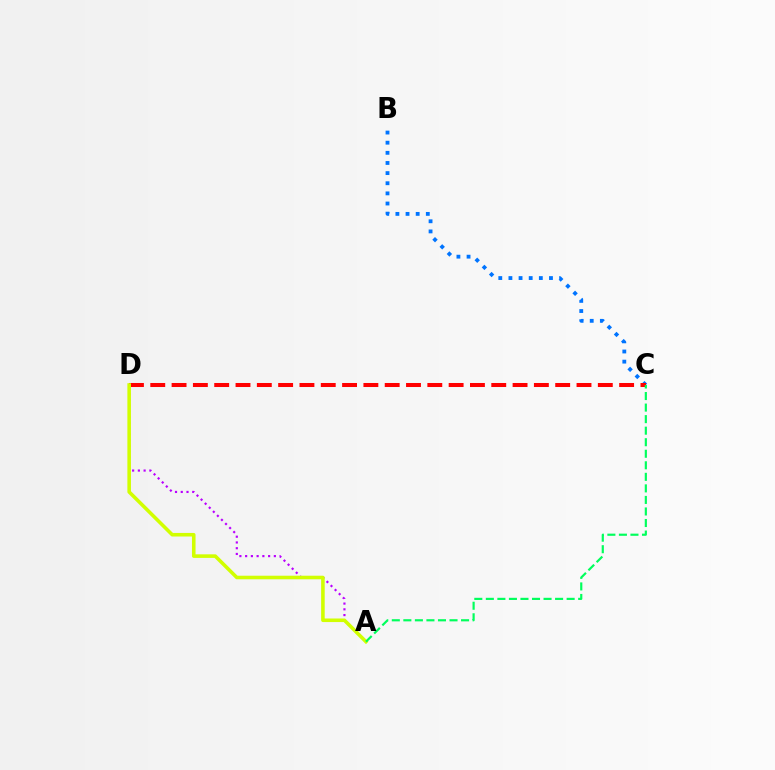{('B', 'C'): [{'color': '#0074ff', 'line_style': 'dotted', 'thickness': 2.75}], ('A', 'D'): [{'color': '#b900ff', 'line_style': 'dotted', 'thickness': 1.56}, {'color': '#d1ff00', 'line_style': 'solid', 'thickness': 2.57}], ('C', 'D'): [{'color': '#ff0000', 'line_style': 'dashed', 'thickness': 2.9}], ('A', 'C'): [{'color': '#00ff5c', 'line_style': 'dashed', 'thickness': 1.57}]}